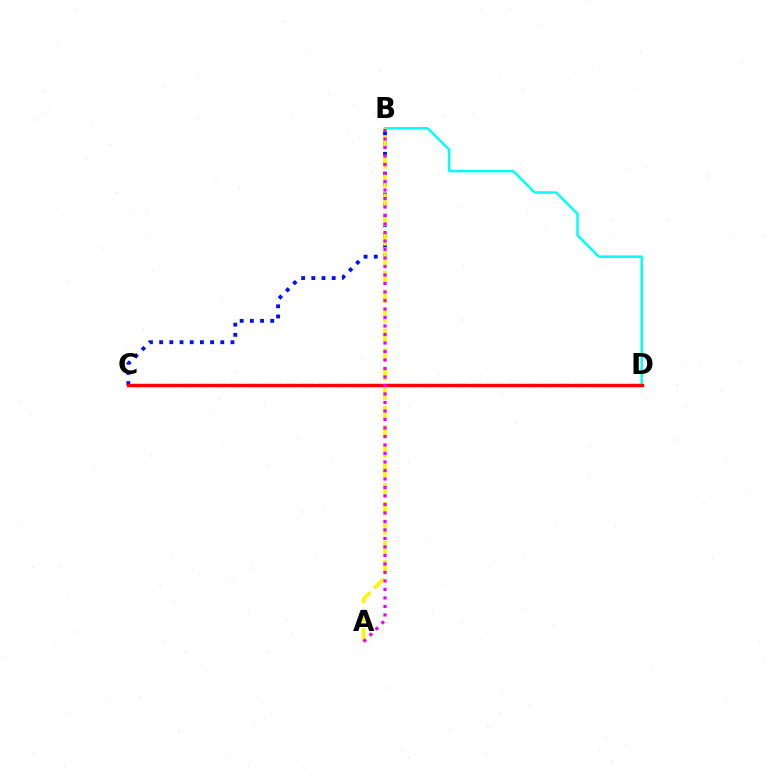{('C', 'D'): [{'color': '#08ff00', 'line_style': 'dashed', 'thickness': 2.34}, {'color': '#ff0000', 'line_style': 'solid', 'thickness': 2.43}], ('B', 'C'): [{'color': '#0010ff', 'line_style': 'dotted', 'thickness': 2.77}], ('B', 'D'): [{'color': '#00fff6', 'line_style': 'solid', 'thickness': 1.79}], ('A', 'B'): [{'color': '#fcf500', 'line_style': 'dashed', 'thickness': 2.62}, {'color': '#ee00ff', 'line_style': 'dotted', 'thickness': 2.31}]}